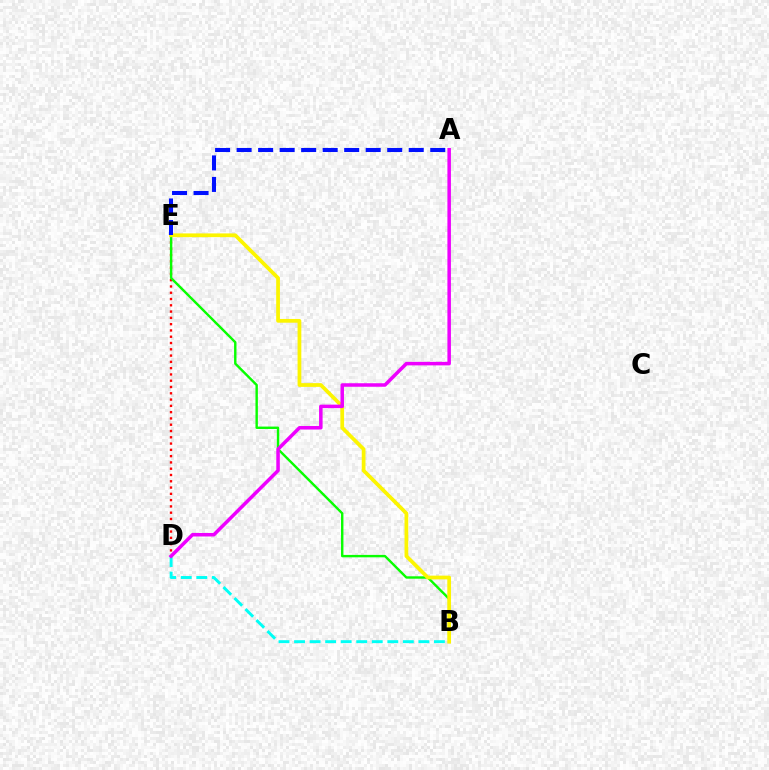{('D', 'E'): [{'color': '#ff0000', 'line_style': 'dotted', 'thickness': 1.71}], ('B', 'E'): [{'color': '#08ff00', 'line_style': 'solid', 'thickness': 1.73}, {'color': '#fcf500', 'line_style': 'solid', 'thickness': 2.69}], ('A', 'E'): [{'color': '#0010ff', 'line_style': 'dashed', 'thickness': 2.92}], ('B', 'D'): [{'color': '#00fff6', 'line_style': 'dashed', 'thickness': 2.11}], ('A', 'D'): [{'color': '#ee00ff', 'line_style': 'solid', 'thickness': 2.53}]}